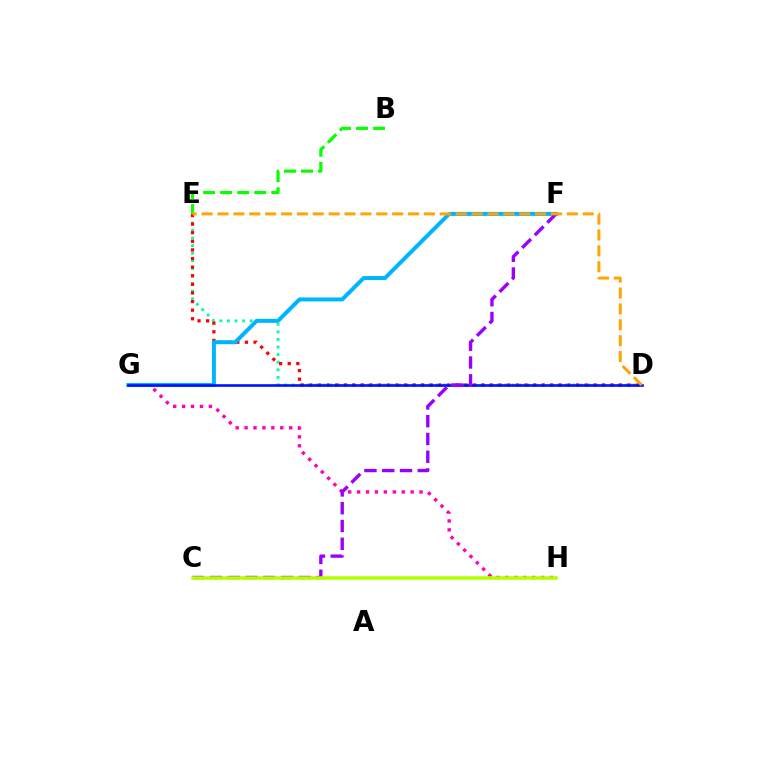{('D', 'E'): [{'color': '#00ff9d', 'line_style': 'dotted', 'thickness': 2.06}, {'color': '#ff0000', 'line_style': 'dotted', 'thickness': 2.34}, {'color': '#ffa500', 'line_style': 'dashed', 'thickness': 2.16}], ('G', 'H'): [{'color': '#ff00bd', 'line_style': 'dotted', 'thickness': 2.42}], ('F', 'G'): [{'color': '#00b5ff', 'line_style': 'solid', 'thickness': 2.88}], ('D', 'G'): [{'color': '#0010ff', 'line_style': 'solid', 'thickness': 1.87}], ('C', 'F'): [{'color': '#9b00ff', 'line_style': 'dashed', 'thickness': 2.42}], ('B', 'E'): [{'color': '#08ff00', 'line_style': 'dashed', 'thickness': 2.32}], ('C', 'H'): [{'color': '#b3ff00', 'line_style': 'solid', 'thickness': 2.53}]}